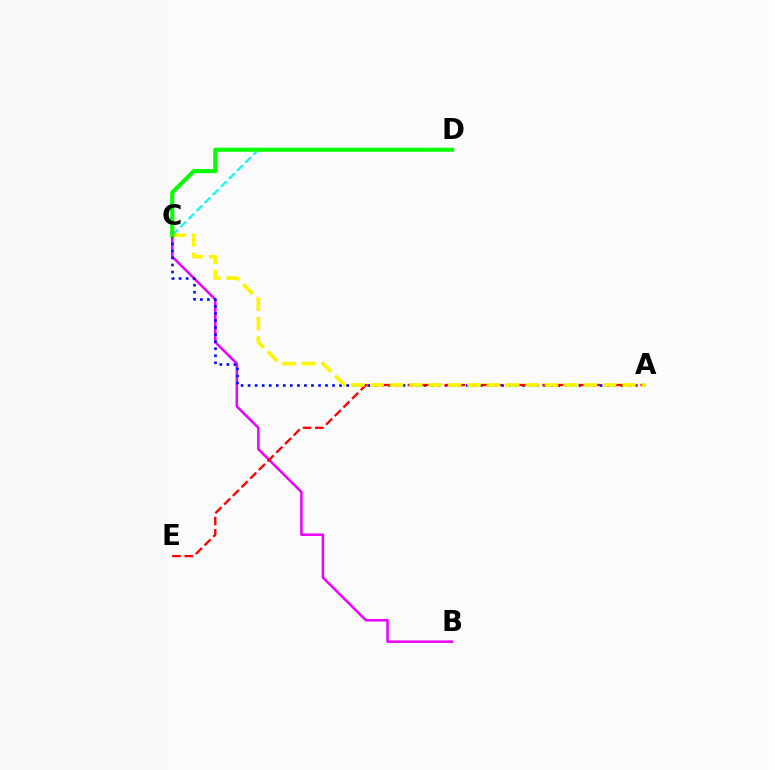{('B', 'C'): [{'color': '#ee00ff', 'line_style': 'solid', 'thickness': 1.8}], ('A', 'C'): [{'color': '#0010ff', 'line_style': 'dotted', 'thickness': 1.91}, {'color': '#fcf500', 'line_style': 'dashed', 'thickness': 2.63}], ('C', 'D'): [{'color': '#00fff6', 'line_style': 'dashed', 'thickness': 1.55}, {'color': '#08ff00', 'line_style': 'solid', 'thickness': 2.95}], ('A', 'E'): [{'color': '#ff0000', 'line_style': 'dashed', 'thickness': 1.66}]}